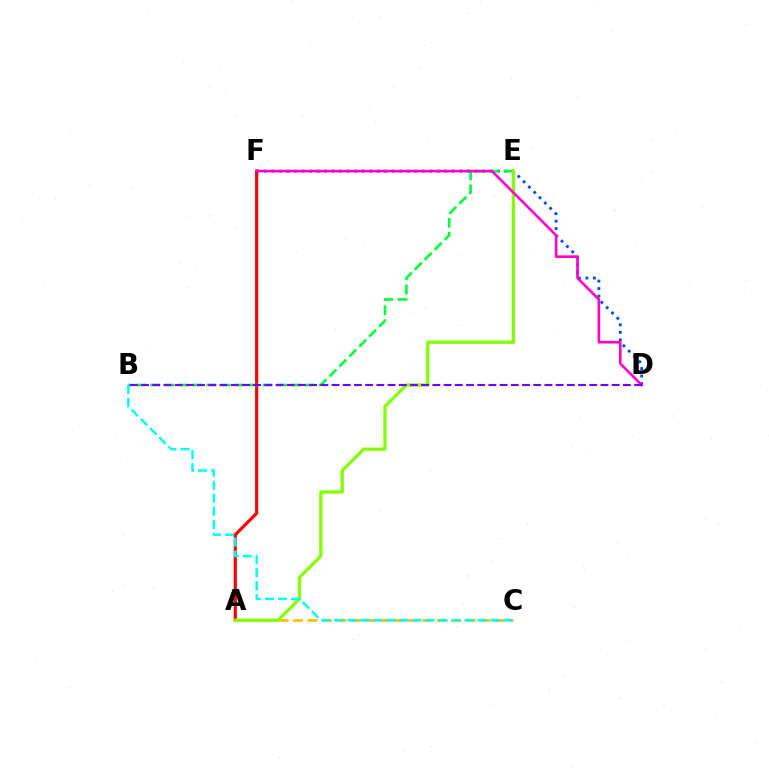{('D', 'F'): [{'color': '#004bff', 'line_style': 'dotted', 'thickness': 2.04}, {'color': '#ff00cf', 'line_style': 'solid', 'thickness': 1.89}], ('A', 'C'): [{'color': '#ffbd00', 'line_style': 'dashed', 'thickness': 1.95}], ('A', 'F'): [{'color': '#ff0000', 'line_style': 'solid', 'thickness': 2.29}], ('B', 'E'): [{'color': '#00ff39', 'line_style': 'dashed', 'thickness': 1.91}], ('A', 'E'): [{'color': '#84ff00', 'line_style': 'solid', 'thickness': 2.35}], ('B', 'C'): [{'color': '#00fff6', 'line_style': 'dashed', 'thickness': 1.77}], ('B', 'D'): [{'color': '#7200ff', 'line_style': 'dashed', 'thickness': 1.52}]}